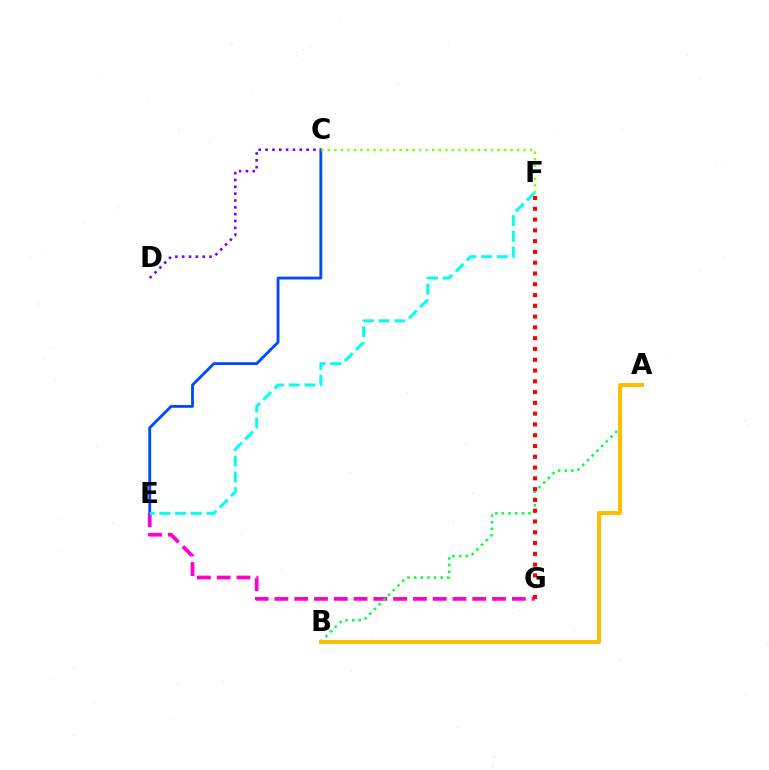{('E', 'G'): [{'color': '#ff00cf', 'line_style': 'dashed', 'thickness': 2.69}], ('C', 'E'): [{'color': '#004bff', 'line_style': 'solid', 'thickness': 2.05}], ('E', 'F'): [{'color': '#00fff6', 'line_style': 'dashed', 'thickness': 2.14}], ('C', 'D'): [{'color': '#7200ff', 'line_style': 'dotted', 'thickness': 1.86}], ('C', 'F'): [{'color': '#84ff00', 'line_style': 'dotted', 'thickness': 1.77}], ('A', 'B'): [{'color': '#00ff39', 'line_style': 'dotted', 'thickness': 1.8}, {'color': '#ffbd00', 'line_style': 'solid', 'thickness': 2.85}], ('F', 'G'): [{'color': '#ff0000', 'line_style': 'dotted', 'thickness': 2.93}]}